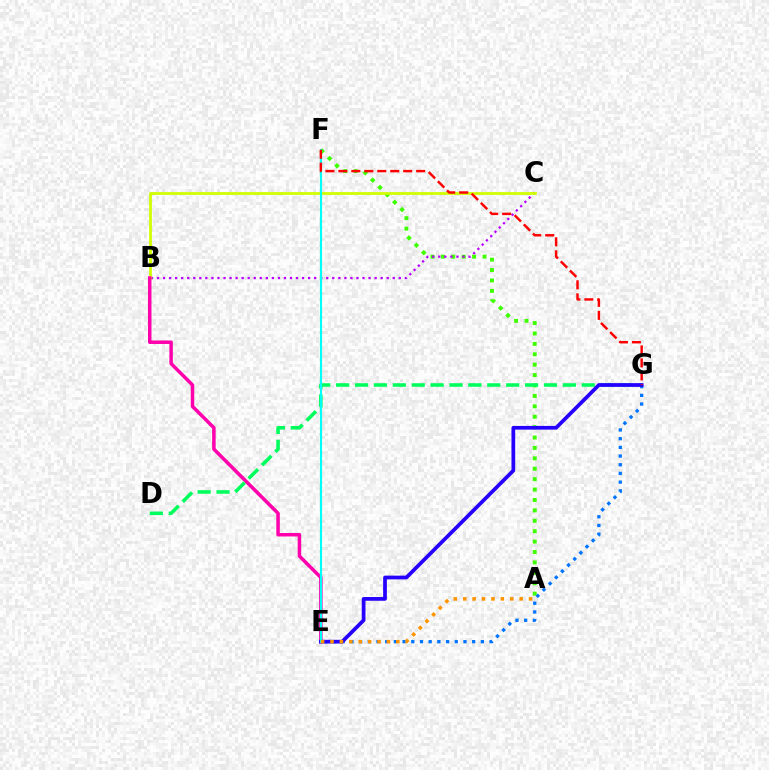{('A', 'F'): [{'color': '#3dff00', 'line_style': 'dotted', 'thickness': 2.83}], ('B', 'C'): [{'color': '#b900ff', 'line_style': 'dotted', 'thickness': 1.64}, {'color': '#d1ff00', 'line_style': 'solid', 'thickness': 1.99}], ('E', 'G'): [{'color': '#0074ff', 'line_style': 'dotted', 'thickness': 2.36}, {'color': '#2500ff', 'line_style': 'solid', 'thickness': 2.68}], ('B', 'E'): [{'color': '#ff00ac', 'line_style': 'solid', 'thickness': 2.52}], ('D', 'G'): [{'color': '#00ff5c', 'line_style': 'dashed', 'thickness': 2.57}], ('E', 'F'): [{'color': '#00fff6', 'line_style': 'solid', 'thickness': 1.53}], ('F', 'G'): [{'color': '#ff0000', 'line_style': 'dashed', 'thickness': 1.76}], ('A', 'E'): [{'color': '#ff9400', 'line_style': 'dotted', 'thickness': 2.55}]}